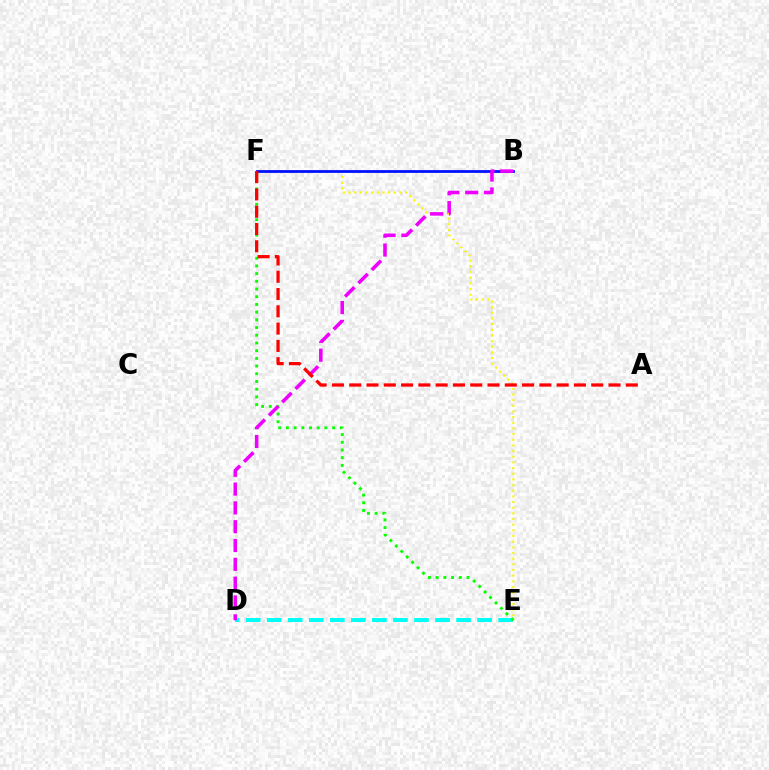{('E', 'F'): [{'color': '#fcf500', 'line_style': 'dotted', 'thickness': 1.54}, {'color': '#08ff00', 'line_style': 'dotted', 'thickness': 2.09}], ('D', 'E'): [{'color': '#00fff6', 'line_style': 'dashed', 'thickness': 2.86}], ('B', 'F'): [{'color': '#0010ff', 'line_style': 'solid', 'thickness': 1.99}], ('B', 'D'): [{'color': '#ee00ff', 'line_style': 'dashed', 'thickness': 2.56}], ('A', 'F'): [{'color': '#ff0000', 'line_style': 'dashed', 'thickness': 2.35}]}